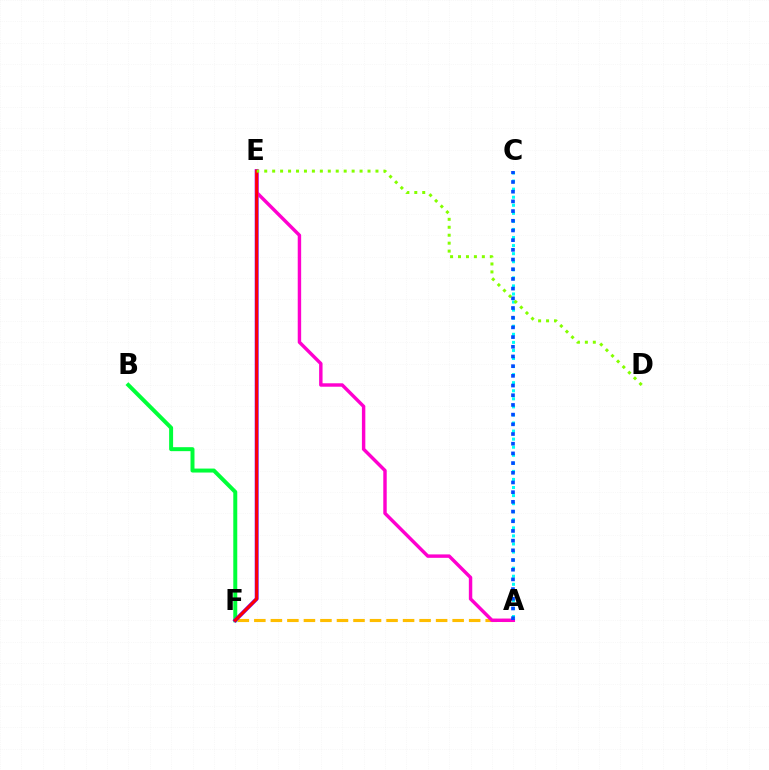{('B', 'F'): [{'color': '#00ff39', 'line_style': 'solid', 'thickness': 2.86}], ('A', 'F'): [{'color': '#ffbd00', 'line_style': 'dashed', 'thickness': 2.25}], ('E', 'F'): [{'color': '#7200ff', 'line_style': 'solid', 'thickness': 2.8}, {'color': '#ff0000', 'line_style': 'solid', 'thickness': 2.12}], ('A', 'E'): [{'color': '#ff00cf', 'line_style': 'solid', 'thickness': 2.47}], ('A', 'C'): [{'color': '#00fff6', 'line_style': 'dotted', 'thickness': 2.19}, {'color': '#004bff', 'line_style': 'dotted', 'thickness': 2.63}], ('D', 'E'): [{'color': '#84ff00', 'line_style': 'dotted', 'thickness': 2.16}]}